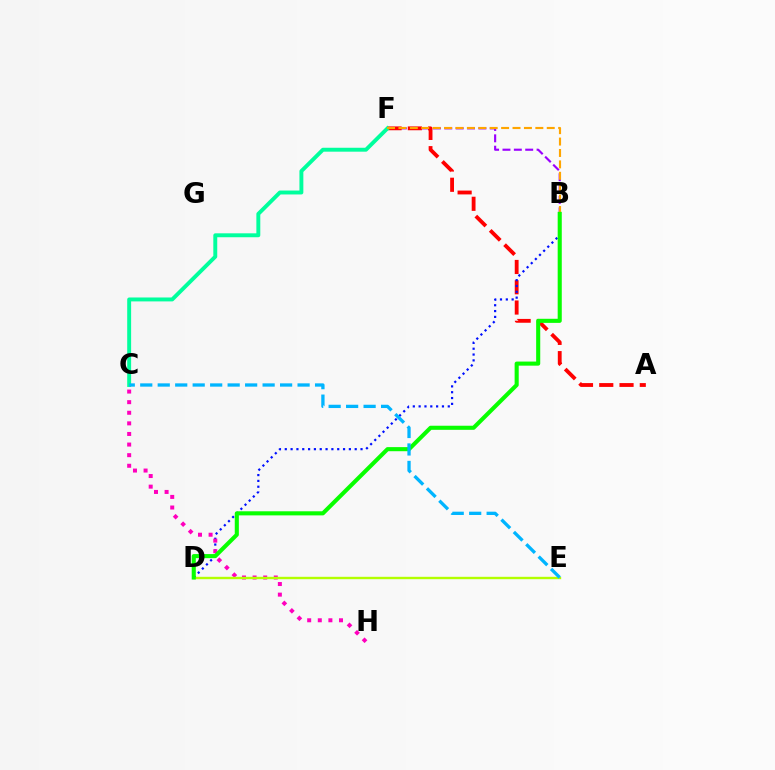{('B', 'F'): [{'color': '#9b00ff', 'line_style': 'dashed', 'thickness': 1.54}, {'color': '#ffa500', 'line_style': 'dashed', 'thickness': 1.55}], ('A', 'F'): [{'color': '#ff0000', 'line_style': 'dashed', 'thickness': 2.75}], ('C', 'F'): [{'color': '#00ff9d', 'line_style': 'solid', 'thickness': 2.82}], ('B', 'D'): [{'color': '#0010ff', 'line_style': 'dotted', 'thickness': 1.58}, {'color': '#08ff00', 'line_style': 'solid', 'thickness': 2.94}], ('C', 'H'): [{'color': '#ff00bd', 'line_style': 'dotted', 'thickness': 2.88}], ('D', 'E'): [{'color': '#b3ff00', 'line_style': 'solid', 'thickness': 1.71}], ('C', 'E'): [{'color': '#00b5ff', 'line_style': 'dashed', 'thickness': 2.37}]}